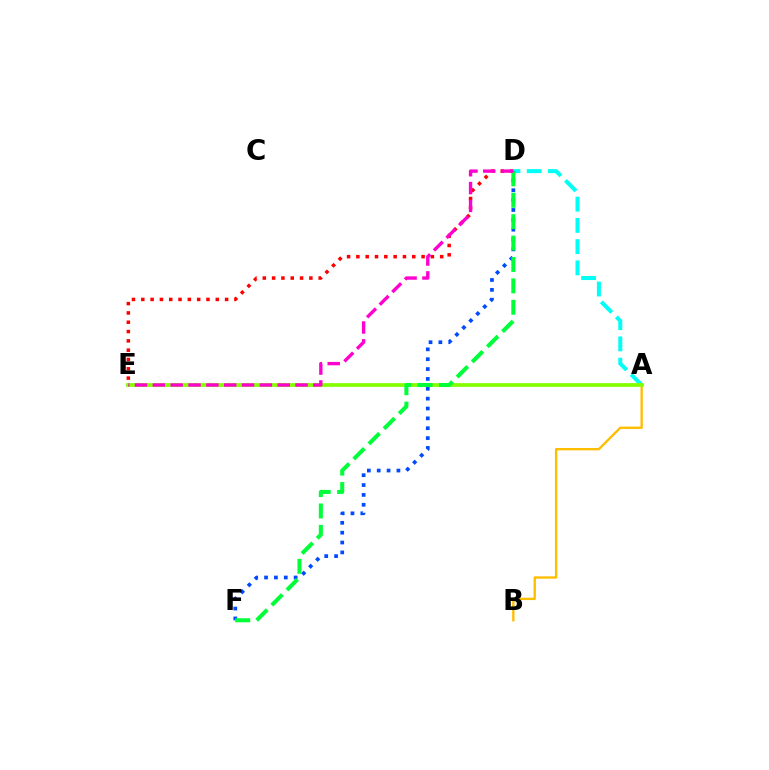{('A', 'E'): [{'color': '#7200ff', 'line_style': 'dashed', 'thickness': 1.53}, {'color': '#84ff00', 'line_style': 'solid', 'thickness': 2.68}], ('A', 'B'): [{'color': '#ffbd00', 'line_style': 'solid', 'thickness': 1.7}], ('A', 'D'): [{'color': '#00fff6', 'line_style': 'dashed', 'thickness': 2.89}], ('D', 'E'): [{'color': '#ff0000', 'line_style': 'dotted', 'thickness': 2.53}, {'color': '#ff00cf', 'line_style': 'dashed', 'thickness': 2.42}], ('D', 'F'): [{'color': '#004bff', 'line_style': 'dotted', 'thickness': 2.68}, {'color': '#00ff39', 'line_style': 'dashed', 'thickness': 2.91}]}